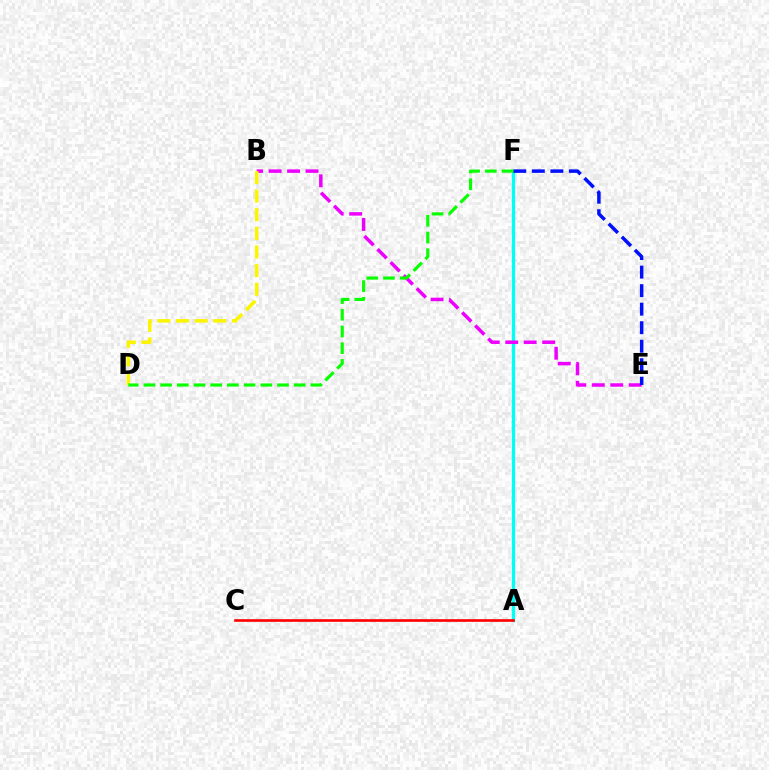{('A', 'F'): [{'color': '#00fff6', 'line_style': 'solid', 'thickness': 2.36}], ('A', 'C'): [{'color': '#ff0000', 'line_style': 'solid', 'thickness': 1.89}], ('B', 'E'): [{'color': '#ee00ff', 'line_style': 'dashed', 'thickness': 2.51}], ('E', 'F'): [{'color': '#0010ff', 'line_style': 'dashed', 'thickness': 2.52}], ('B', 'D'): [{'color': '#fcf500', 'line_style': 'dashed', 'thickness': 2.53}], ('D', 'F'): [{'color': '#08ff00', 'line_style': 'dashed', 'thickness': 2.27}]}